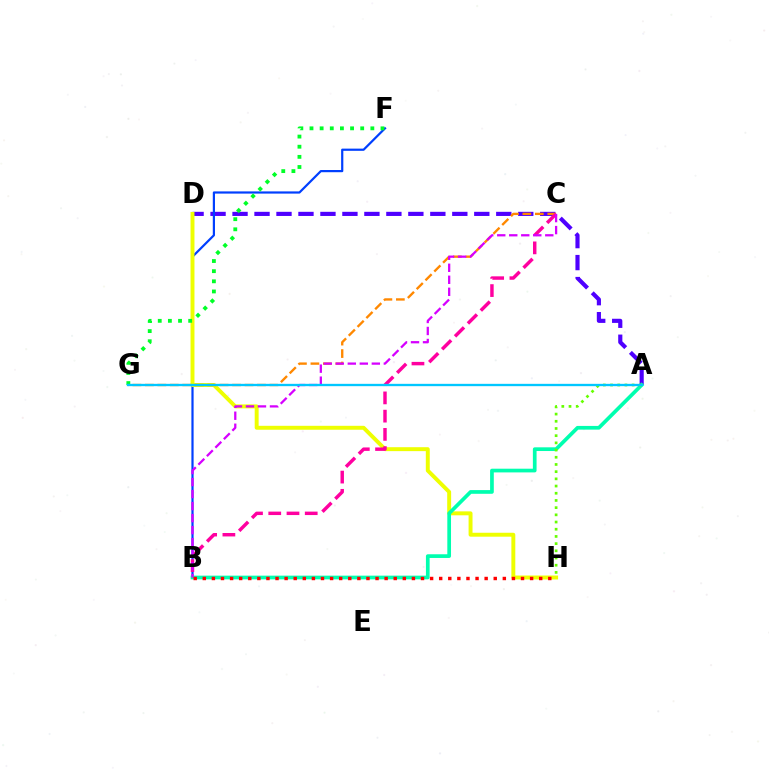{('A', 'D'): [{'color': '#4f00ff', 'line_style': 'dashed', 'thickness': 2.99}], ('B', 'F'): [{'color': '#003fff', 'line_style': 'solid', 'thickness': 1.59}], ('D', 'H'): [{'color': '#eeff00', 'line_style': 'solid', 'thickness': 2.83}], ('A', 'B'): [{'color': '#00ffaf', 'line_style': 'solid', 'thickness': 2.67}], ('C', 'G'): [{'color': '#ff8800', 'line_style': 'dashed', 'thickness': 1.69}], ('B', 'C'): [{'color': '#ff00a0', 'line_style': 'dashed', 'thickness': 2.48}, {'color': '#d600ff', 'line_style': 'dashed', 'thickness': 1.63}], ('A', 'H'): [{'color': '#66ff00', 'line_style': 'dotted', 'thickness': 1.96}], ('F', 'G'): [{'color': '#00ff27', 'line_style': 'dotted', 'thickness': 2.76}], ('B', 'H'): [{'color': '#ff0000', 'line_style': 'dotted', 'thickness': 2.47}], ('A', 'G'): [{'color': '#00c7ff', 'line_style': 'solid', 'thickness': 1.68}]}